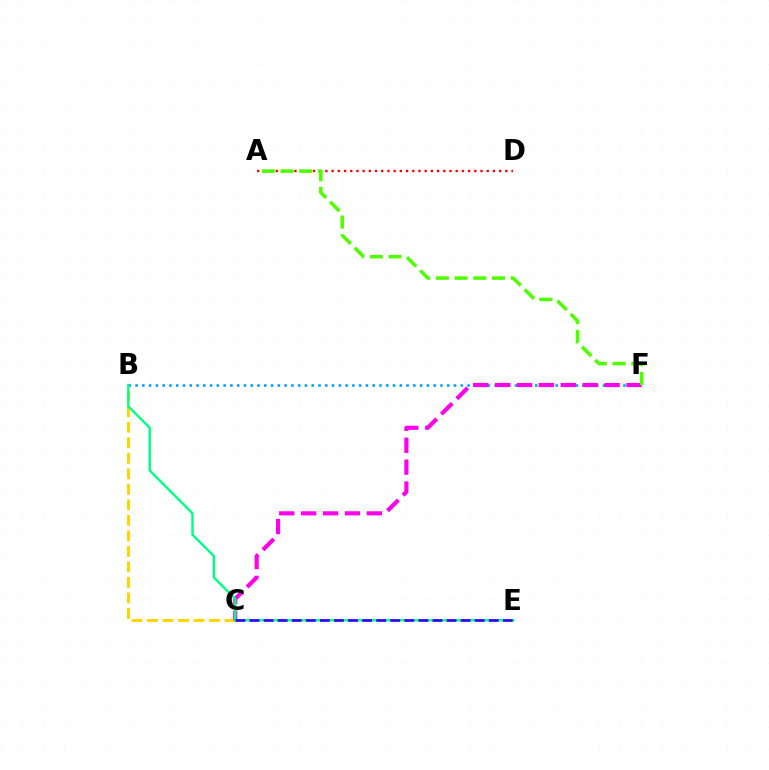{('B', 'C'): [{'color': '#ffd500', 'line_style': 'dashed', 'thickness': 2.11}], ('A', 'D'): [{'color': '#ff0000', 'line_style': 'dotted', 'thickness': 1.69}], ('B', 'F'): [{'color': '#009eff', 'line_style': 'dotted', 'thickness': 1.84}], ('C', 'F'): [{'color': '#ff00ed', 'line_style': 'dashed', 'thickness': 2.98}], ('A', 'F'): [{'color': '#4fff00', 'line_style': 'dashed', 'thickness': 2.54}], ('B', 'E'): [{'color': '#00ff86', 'line_style': 'solid', 'thickness': 1.72}], ('C', 'E'): [{'color': '#3700ff', 'line_style': 'dashed', 'thickness': 1.91}]}